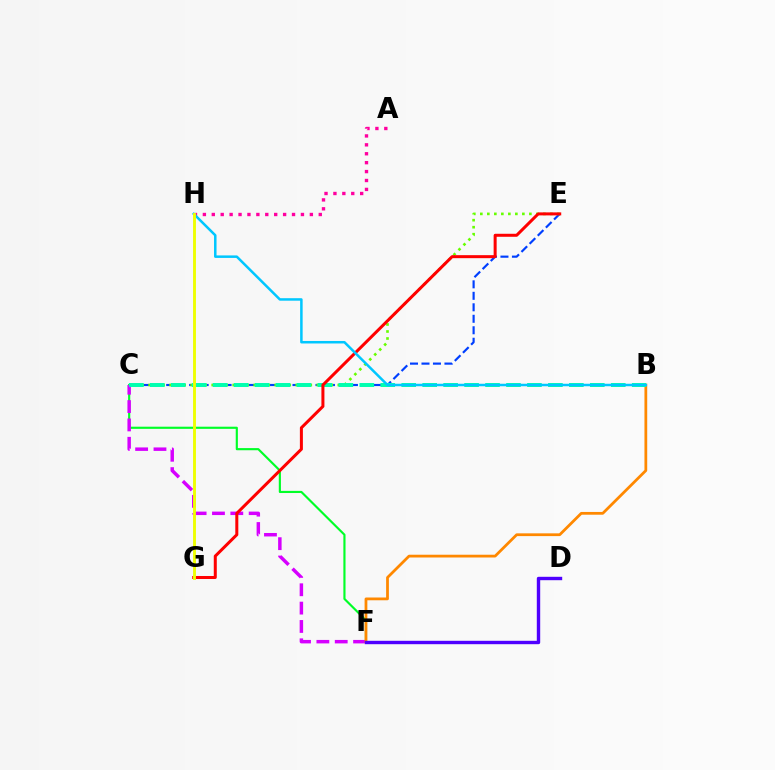{('C', 'F'): [{'color': '#00ff27', 'line_style': 'solid', 'thickness': 1.55}, {'color': '#d600ff', 'line_style': 'dashed', 'thickness': 2.49}], ('A', 'H'): [{'color': '#ff00a0', 'line_style': 'dotted', 'thickness': 2.42}], ('B', 'F'): [{'color': '#ff8800', 'line_style': 'solid', 'thickness': 1.99}], ('C', 'E'): [{'color': '#003fff', 'line_style': 'dashed', 'thickness': 1.56}, {'color': '#66ff00', 'line_style': 'dotted', 'thickness': 1.9}], ('D', 'F'): [{'color': '#4f00ff', 'line_style': 'solid', 'thickness': 2.45}], ('B', 'C'): [{'color': '#00ffaf', 'line_style': 'dashed', 'thickness': 2.85}], ('E', 'G'): [{'color': '#ff0000', 'line_style': 'solid', 'thickness': 2.17}], ('B', 'H'): [{'color': '#00c7ff', 'line_style': 'solid', 'thickness': 1.8}], ('G', 'H'): [{'color': '#eeff00', 'line_style': 'solid', 'thickness': 2.08}]}